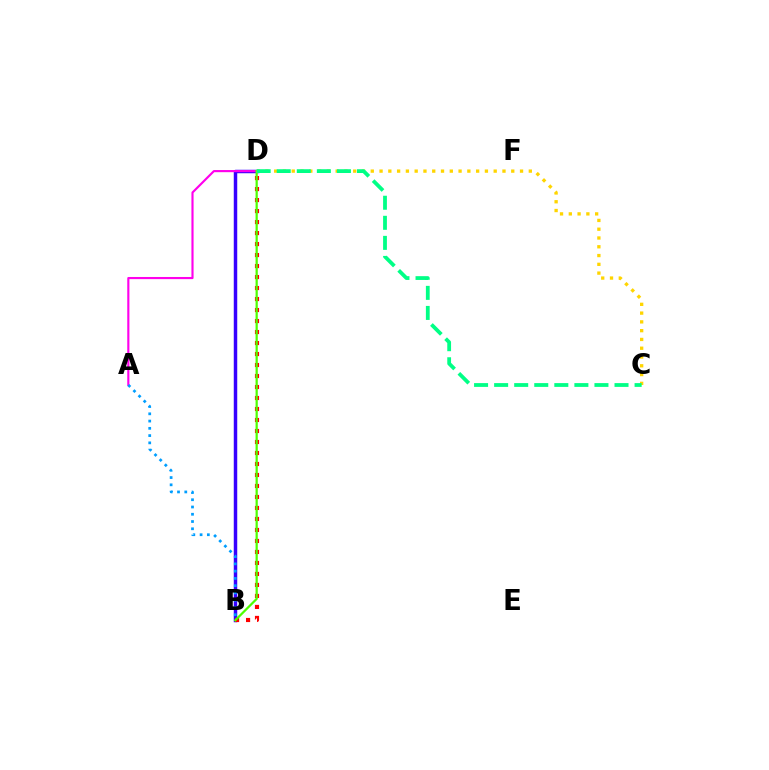{('B', 'D'): [{'color': '#3700ff', 'line_style': 'solid', 'thickness': 2.5}, {'color': '#ff0000', 'line_style': 'dotted', 'thickness': 2.99}, {'color': '#4fff00', 'line_style': 'solid', 'thickness': 1.6}], ('A', 'D'): [{'color': '#ff00ed', 'line_style': 'solid', 'thickness': 1.54}], ('A', 'B'): [{'color': '#009eff', 'line_style': 'dotted', 'thickness': 1.97}], ('C', 'D'): [{'color': '#ffd500', 'line_style': 'dotted', 'thickness': 2.39}, {'color': '#00ff86', 'line_style': 'dashed', 'thickness': 2.73}]}